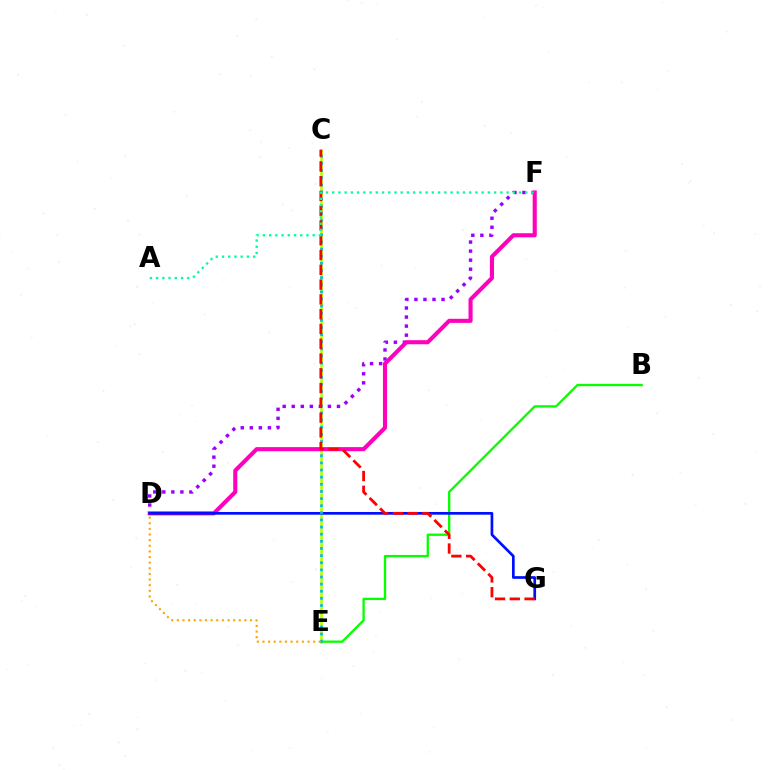{('C', 'E'): [{'color': '#b3ff00', 'line_style': 'solid', 'thickness': 1.88}, {'color': '#00b5ff', 'line_style': 'dotted', 'thickness': 1.94}], ('D', 'F'): [{'color': '#9b00ff', 'line_style': 'dotted', 'thickness': 2.46}, {'color': '#ff00bd', 'line_style': 'solid', 'thickness': 2.95}], ('B', 'E'): [{'color': '#08ff00', 'line_style': 'solid', 'thickness': 1.68}], ('D', 'G'): [{'color': '#0010ff', 'line_style': 'solid', 'thickness': 1.94}], ('D', 'E'): [{'color': '#ffa500', 'line_style': 'dotted', 'thickness': 1.53}], ('C', 'G'): [{'color': '#ff0000', 'line_style': 'dashed', 'thickness': 2.01}], ('A', 'F'): [{'color': '#00ff9d', 'line_style': 'dotted', 'thickness': 1.69}]}